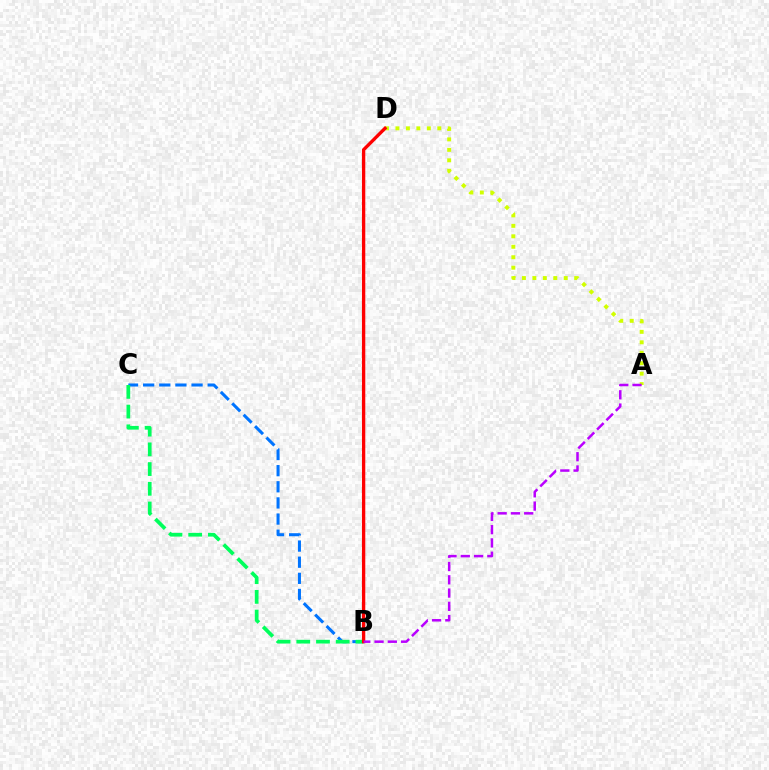{('A', 'D'): [{'color': '#d1ff00', 'line_style': 'dotted', 'thickness': 2.84}], ('B', 'C'): [{'color': '#0074ff', 'line_style': 'dashed', 'thickness': 2.19}, {'color': '#00ff5c', 'line_style': 'dashed', 'thickness': 2.68}], ('B', 'D'): [{'color': '#ff0000', 'line_style': 'solid', 'thickness': 2.4}], ('A', 'B'): [{'color': '#b900ff', 'line_style': 'dashed', 'thickness': 1.8}]}